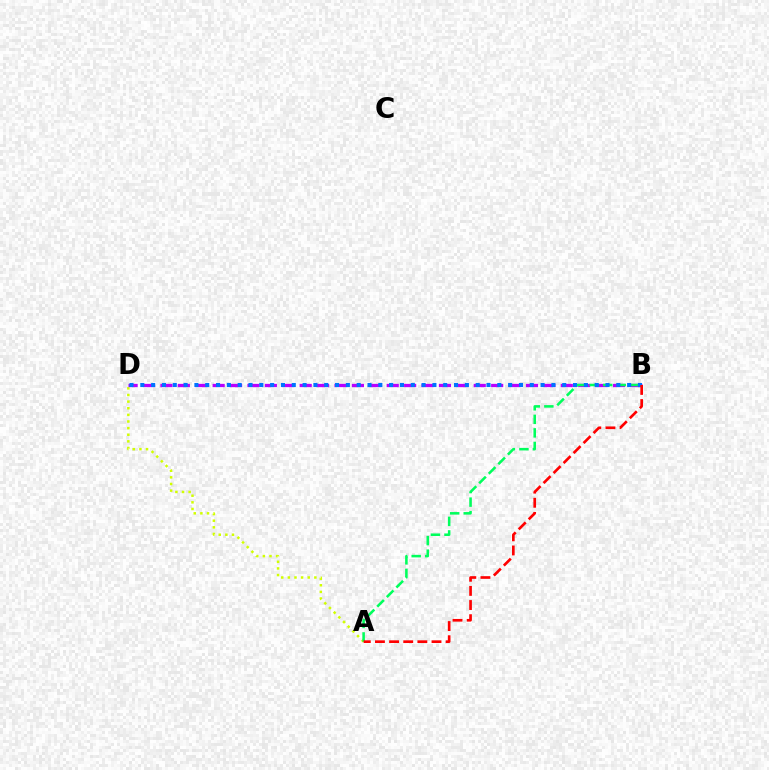{('A', 'D'): [{'color': '#d1ff00', 'line_style': 'dotted', 'thickness': 1.8}], ('B', 'D'): [{'color': '#b900ff', 'line_style': 'dashed', 'thickness': 2.36}, {'color': '#0074ff', 'line_style': 'dotted', 'thickness': 2.94}], ('A', 'B'): [{'color': '#00ff5c', 'line_style': 'dashed', 'thickness': 1.84}, {'color': '#ff0000', 'line_style': 'dashed', 'thickness': 1.92}]}